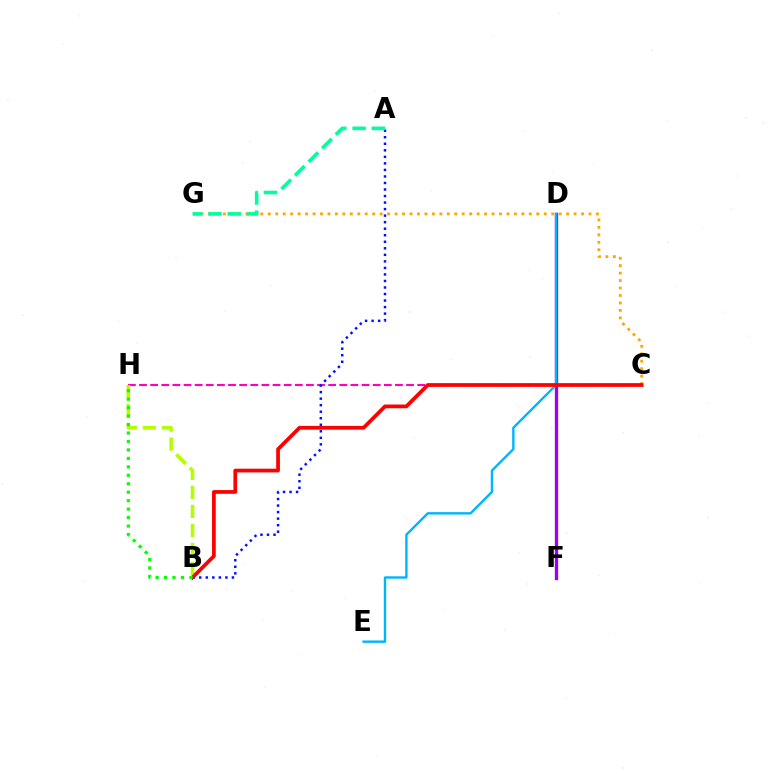{('C', 'G'): [{'color': '#ffa500', 'line_style': 'dotted', 'thickness': 2.03}], ('D', 'F'): [{'color': '#9b00ff', 'line_style': 'solid', 'thickness': 2.4}], ('C', 'H'): [{'color': '#ff00bd', 'line_style': 'dashed', 'thickness': 1.51}], ('B', 'H'): [{'color': '#b3ff00', 'line_style': 'dashed', 'thickness': 2.59}, {'color': '#08ff00', 'line_style': 'dotted', 'thickness': 2.3}], ('A', 'B'): [{'color': '#0010ff', 'line_style': 'dotted', 'thickness': 1.77}], ('A', 'G'): [{'color': '#00ff9d', 'line_style': 'dashed', 'thickness': 2.61}], ('D', 'E'): [{'color': '#00b5ff', 'line_style': 'solid', 'thickness': 1.72}], ('B', 'C'): [{'color': '#ff0000', 'line_style': 'solid', 'thickness': 2.69}]}